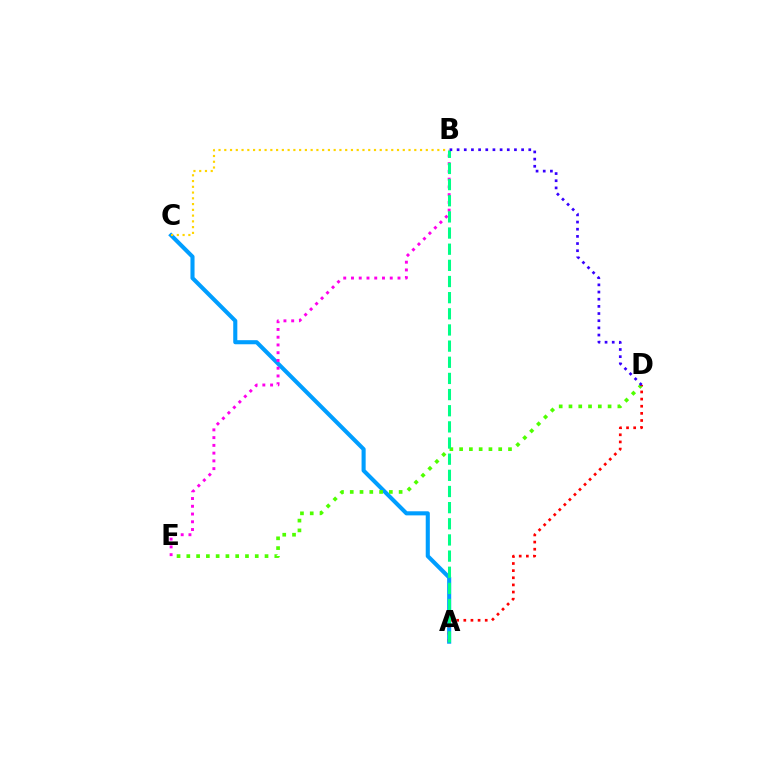{('A', 'C'): [{'color': '#009eff', 'line_style': 'solid', 'thickness': 2.94}], ('B', 'C'): [{'color': '#ffd500', 'line_style': 'dotted', 'thickness': 1.56}], ('D', 'E'): [{'color': '#4fff00', 'line_style': 'dotted', 'thickness': 2.66}], ('B', 'E'): [{'color': '#ff00ed', 'line_style': 'dotted', 'thickness': 2.11}], ('A', 'D'): [{'color': '#ff0000', 'line_style': 'dotted', 'thickness': 1.94}], ('A', 'B'): [{'color': '#00ff86', 'line_style': 'dashed', 'thickness': 2.19}], ('B', 'D'): [{'color': '#3700ff', 'line_style': 'dotted', 'thickness': 1.95}]}